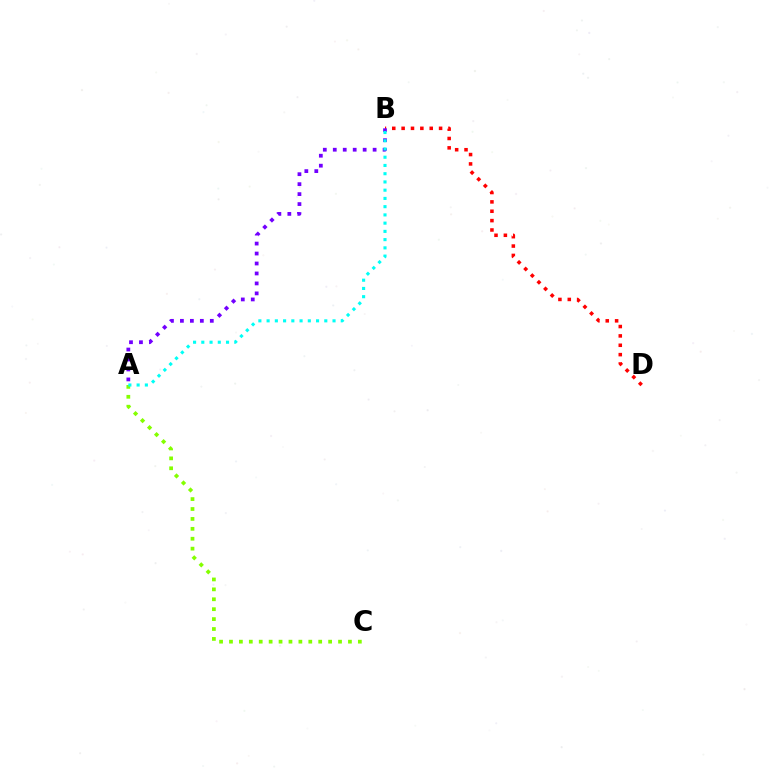{('A', 'C'): [{'color': '#84ff00', 'line_style': 'dotted', 'thickness': 2.69}], ('B', 'D'): [{'color': '#ff0000', 'line_style': 'dotted', 'thickness': 2.54}], ('A', 'B'): [{'color': '#7200ff', 'line_style': 'dotted', 'thickness': 2.71}, {'color': '#00fff6', 'line_style': 'dotted', 'thickness': 2.24}]}